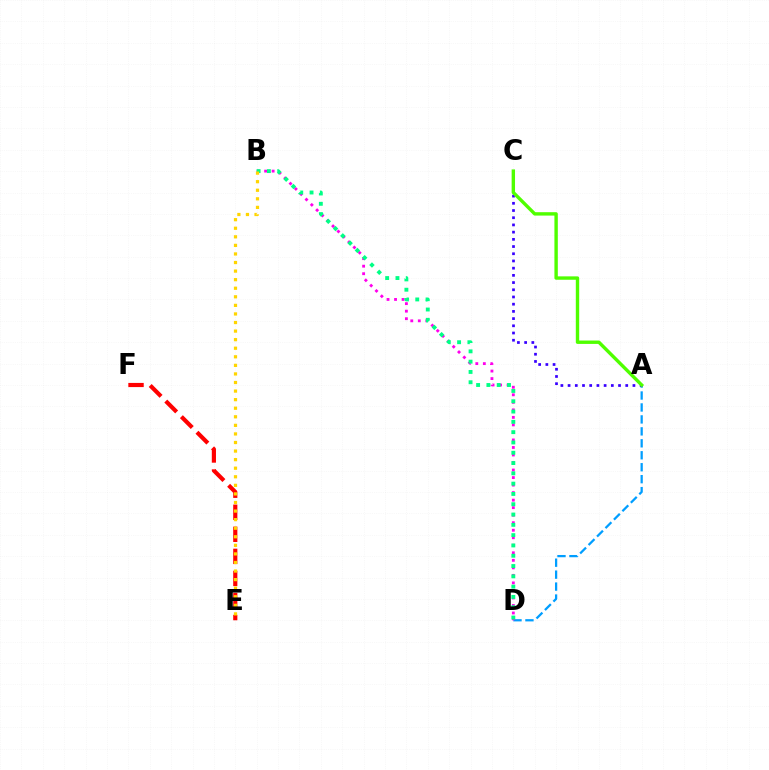{('E', 'F'): [{'color': '#ff0000', 'line_style': 'dashed', 'thickness': 3.0}], ('A', 'D'): [{'color': '#009eff', 'line_style': 'dashed', 'thickness': 1.62}], ('B', 'D'): [{'color': '#ff00ed', 'line_style': 'dotted', 'thickness': 2.04}, {'color': '#00ff86', 'line_style': 'dotted', 'thickness': 2.8}], ('B', 'E'): [{'color': '#ffd500', 'line_style': 'dotted', 'thickness': 2.33}], ('A', 'C'): [{'color': '#3700ff', 'line_style': 'dotted', 'thickness': 1.96}, {'color': '#4fff00', 'line_style': 'solid', 'thickness': 2.44}]}